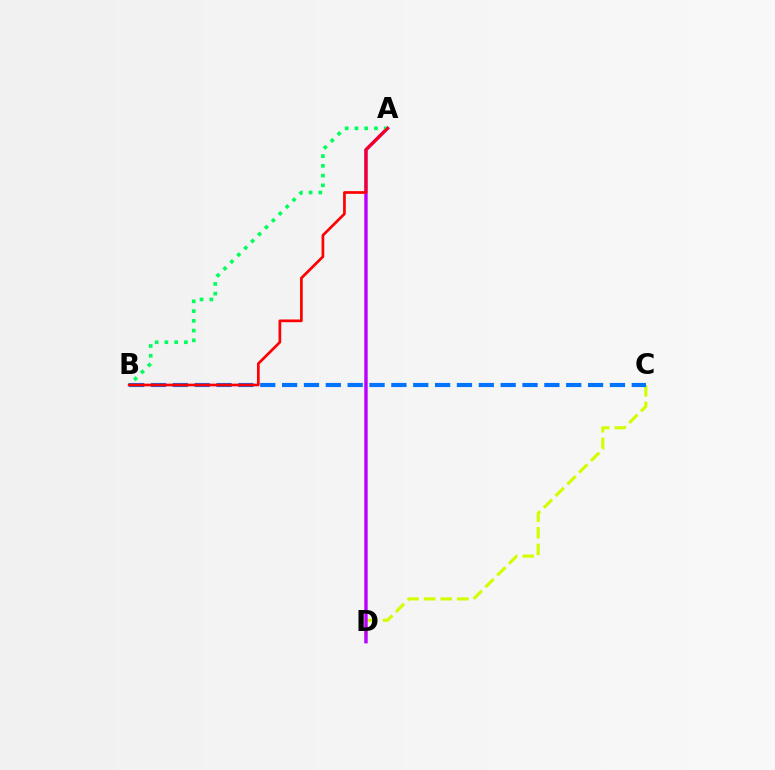{('C', 'D'): [{'color': '#d1ff00', 'line_style': 'dashed', 'thickness': 2.26}], ('A', 'D'): [{'color': '#b900ff', 'line_style': 'solid', 'thickness': 2.47}], ('A', 'B'): [{'color': '#00ff5c', 'line_style': 'dotted', 'thickness': 2.65}, {'color': '#ff0000', 'line_style': 'solid', 'thickness': 1.95}], ('B', 'C'): [{'color': '#0074ff', 'line_style': 'dashed', 'thickness': 2.97}]}